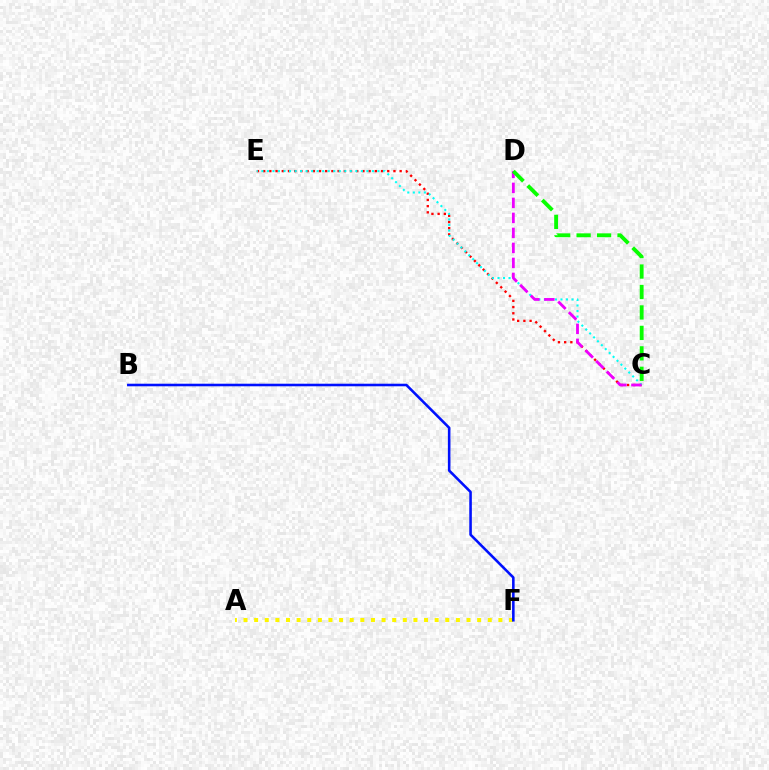{('A', 'F'): [{'color': '#fcf500', 'line_style': 'dotted', 'thickness': 2.89}], ('C', 'E'): [{'color': '#ff0000', 'line_style': 'dotted', 'thickness': 1.69}, {'color': '#00fff6', 'line_style': 'dotted', 'thickness': 1.5}], ('C', 'D'): [{'color': '#ee00ff', 'line_style': 'dashed', 'thickness': 2.04}, {'color': '#08ff00', 'line_style': 'dashed', 'thickness': 2.78}], ('B', 'F'): [{'color': '#0010ff', 'line_style': 'solid', 'thickness': 1.85}]}